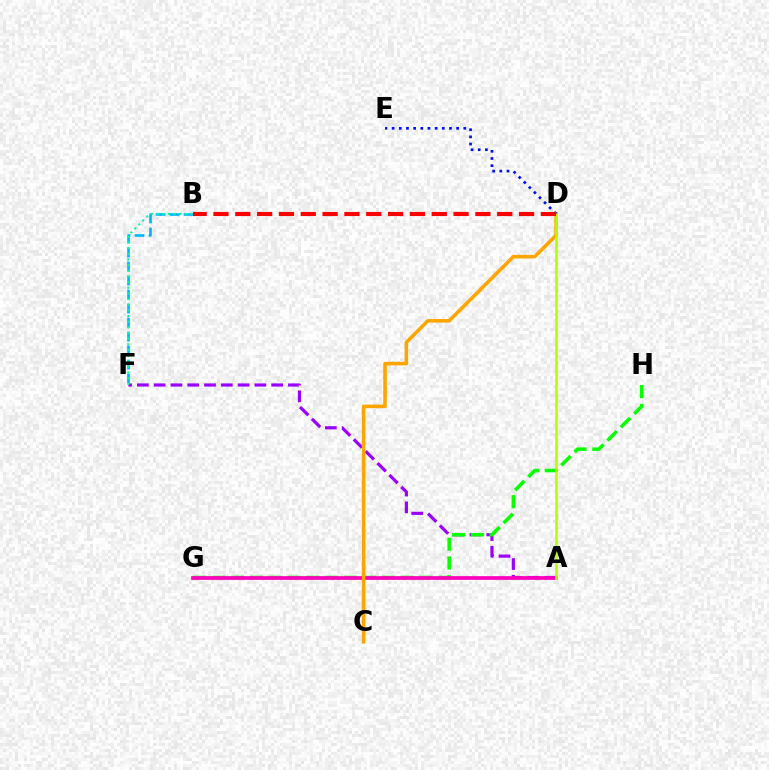{('A', 'F'): [{'color': '#9b00ff', 'line_style': 'dashed', 'thickness': 2.28}], ('G', 'H'): [{'color': '#08ff00', 'line_style': 'dashed', 'thickness': 2.56}], ('A', 'G'): [{'color': '#ff00bd', 'line_style': 'solid', 'thickness': 2.68}], ('B', 'F'): [{'color': '#00b5ff', 'line_style': 'dashed', 'thickness': 1.9}, {'color': '#00ff9d', 'line_style': 'dotted', 'thickness': 1.54}], ('C', 'D'): [{'color': '#ffa500', 'line_style': 'solid', 'thickness': 2.57}], ('A', 'D'): [{'color': '#b3ff00', 'line_style': 'solid', 'thickness': 1.82}], ('D', 'E'): [{'color': '#0010ff', 'line_style': 'dotted', 'thickness': 1.95}], ('B', 'D'): [{'color': '#ff0000', 'line_style': 'dashed', 'thickness': 2.97}]}